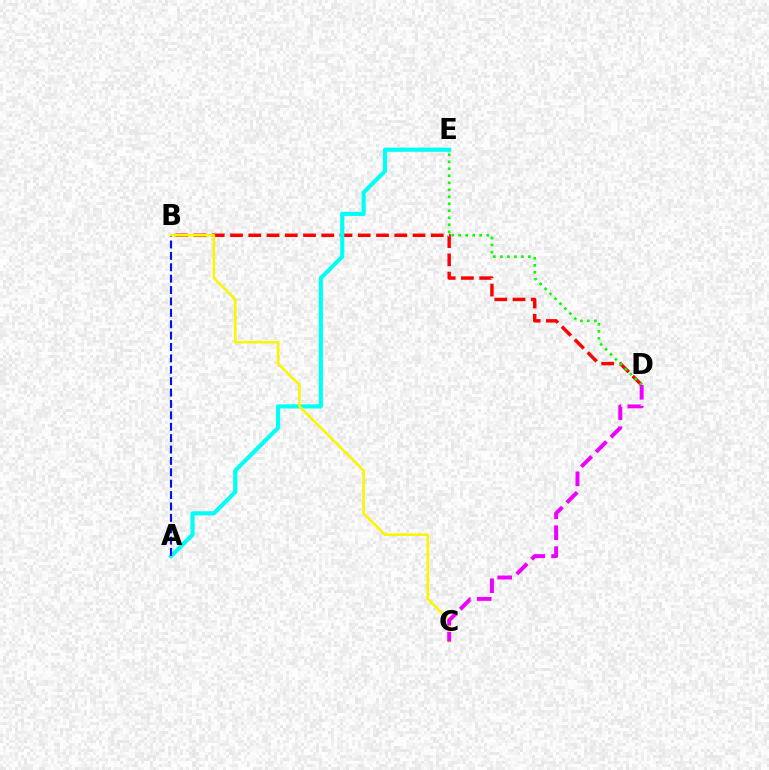{('B', 'D'): [{'color': '#ff0000', 'line_style': 'dashed', 'thickness': 2.48}], ('A', 'E'): [{'color': '#00fff6', 'line_style': 'solid', 'thickness': 2.98}], ('D', 'E'): [{'color': '#08ff00', 'line_style': 'dotted', 'thickness': 1.9}], ('A', 'B'): [{'color': '#0010ff', 'line_style': 'dashed', 'thickness': 1.55}], ('B', 'C'): [{'color': '#fcf500', 'line_style': 'solid', 'thickness': 1.85}], ('C', 'D'): [{'color': '#ee00ff', 'line_style': 'dashed', 'thickness': 2.84}]}